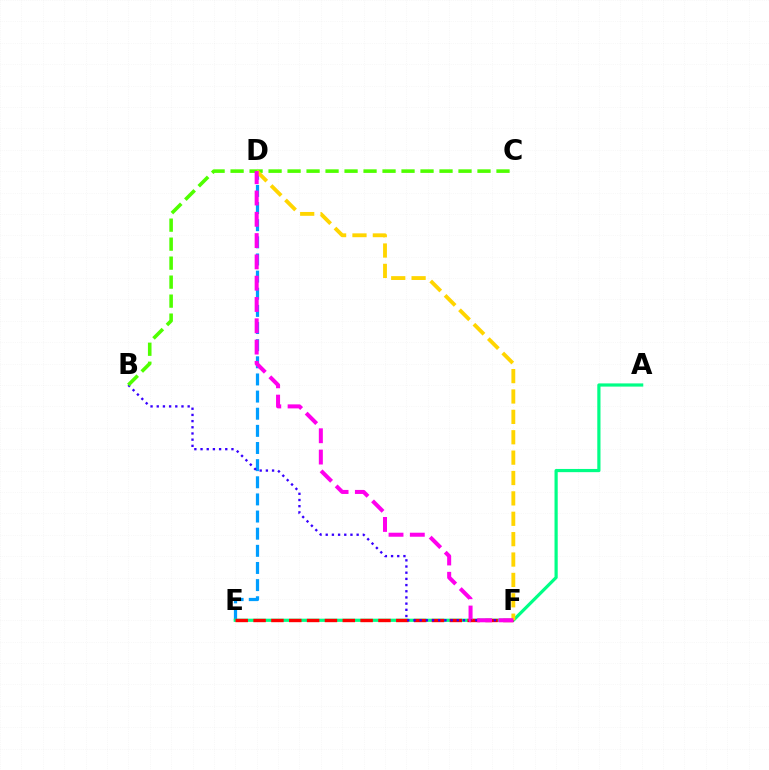{('D', 'E'): [{'color': '#009eff', 'line_style': 'dashed', 'thickness': 2.33}], ('A', 'E'): [{'color': '#00ff86', 'line_style': 'solid', 'thickness': 2.3}], ('E', 'F'): [{'color': '#ff0000', 'line_style': 'dashed', 'thickness': 2.42}], ('B', 'F'): [{'color': '#3700ff', 'line_style': 'dotted', 'thickness': 1.68}], ('B', 'C'): [{'color': '#4fff00', 'line_style': 'dashed', 'thickness': 2.58}], ('D', 'F'): [{'color': '#ffd500', 'line_style': 'dashed', 'thickness': 2.77}, {'color': '#ff00ed', 'line_style': 'dashed', 'thickness': 2.89}]}